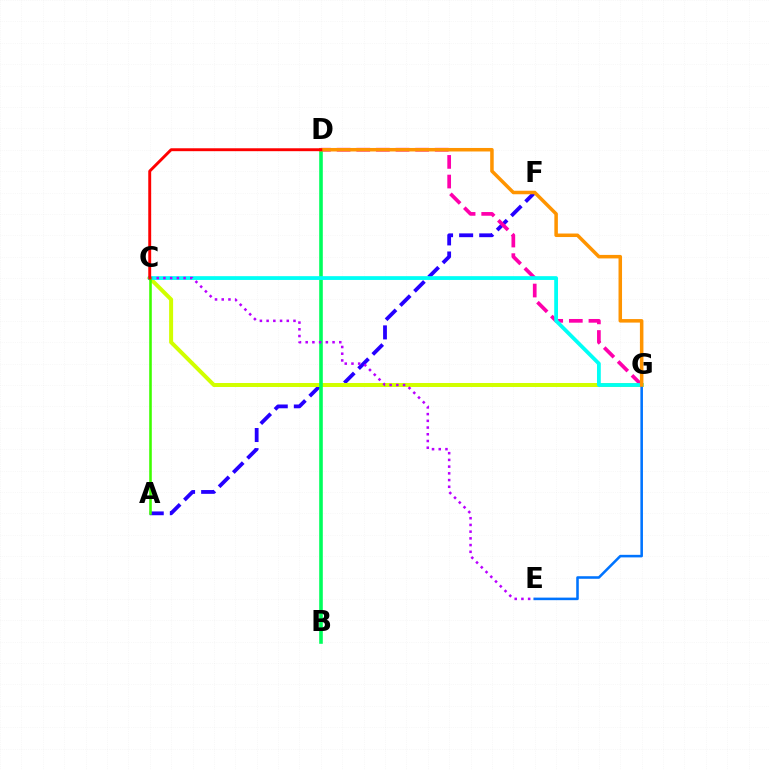{('A', 'F'): [{'color': '#2500ff', 'line_style': 'dashed', 'thickness': 2.73}], ('C', 'G'): [{'color': '#d1ff00', 'line_style': 'solid', 'thickness': 2.87}, {'color': '#00fff6', 'line_style': 'solid', 'thickness': 2.73}], ('D', 'G'): [{'color': '#ff00ac', 'line_style': 'dashed', 'thickness': 2.67}, {'color': '#ff9400', 'line_style': 'solid', 'thickness': 2.53}], ('B', 'D'): [{'color': '#00ff5c', 'line_style': 'solid', 'thickness': 2.59}], ('E', 'G'): [{'color': '#0074ff', 'line_style': 'solid', 'thickness': 1.84}], ('C', 'E'): [{'color': '#b900ff', 'line_style': 'dotted', 'thickness': 1.83}], ('A', 'C'): [{'color': '#3dff00', 'line_style': 'solid', 'thickness': 1.86}], ('C', 'D'): [{'color': '#ff0000', 'line_style': 'solid', 'thickness': 2.09}]}